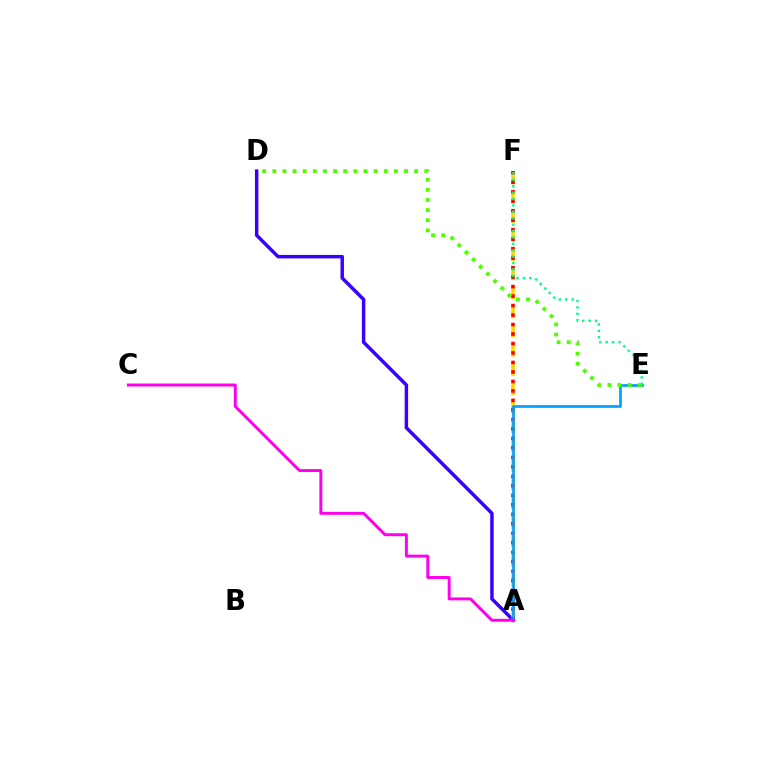{('A', 'D'): [{'color': '#3700ff', 'line_style': 'solid', 'thickness': 2.5}], ('A', 'F'): [{'color': '#ffd500', 'line_style': 'dashed', 'thickness': 2.6}, {'color': '#ff0000', 'line_style': 'dotted', 'thickness': 2.58}], ('A', 'E'): [{'color': '#009eff', 'line_style': 'solid', 'thickness': 1.91}], ('A', 'C'): [{'color': '#ff00ed', 'line_style': 'solid', 'thickness': 2.13}], ('D', 'E'): [{'color': '#4fff00', 'line_style': 'dotted', 'thickness': 2.75}], ('E', 'F'): [{'color': '#00ff86', 'line_style': 'dotted', 'thickness': 1.74}]}